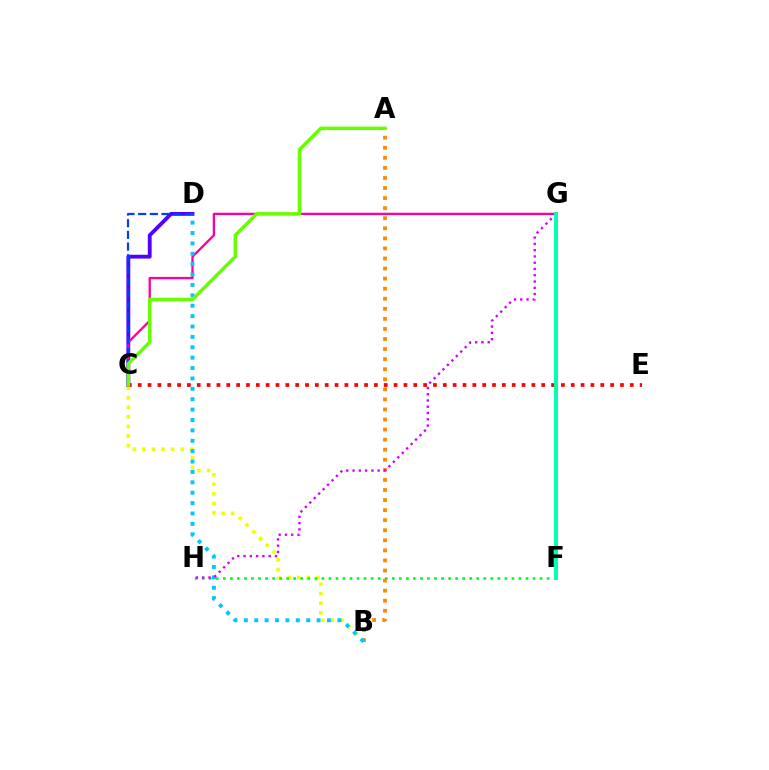{('B', 'C'): [{'color': '#eeff00', 'line_style': 'dotted', 'thickness': 2.6}], ('F', 'H'): [{'color': '#00ff27', 'line_style': 'dotted', 'thickness': 1.91}], ('C', 'D'): [{'color': '#4f00ff', 'line_style': 'solid', 'thickness': 2.76}, {'color': '#003fff', 'line_style': 'dashed', 'thickness': 1.59}], ('C', 'G'): [{'color': '#ff00a0', 'line_style': 'solid', 'thickness': 1.67}], ('C', 'E'): [{'color': '#ff0000', 'line_style': 'dotted', 'thickness': 2.67}], ('A', 'B'): [{'color': '#ff8800', 'line_style': 'dotted', 'thickness': 2.73}], ('B', 'D'): [{'color': '#00c7ff', 'line_style': 'dotted', 'thickness': 2.82}], ('G', 'H'): [{'color': '#d600ff', 'line_style': 'dotted', 'thickness': 1.71}], ('F', 'G'): [{'color': '#00ffaf', 'line_style': 'solid', 'thickness': 2.84}], ('A', 'C'): [{'color': '#66ff00', 'line_style': 'solid', 'thickness': 2.53}]}